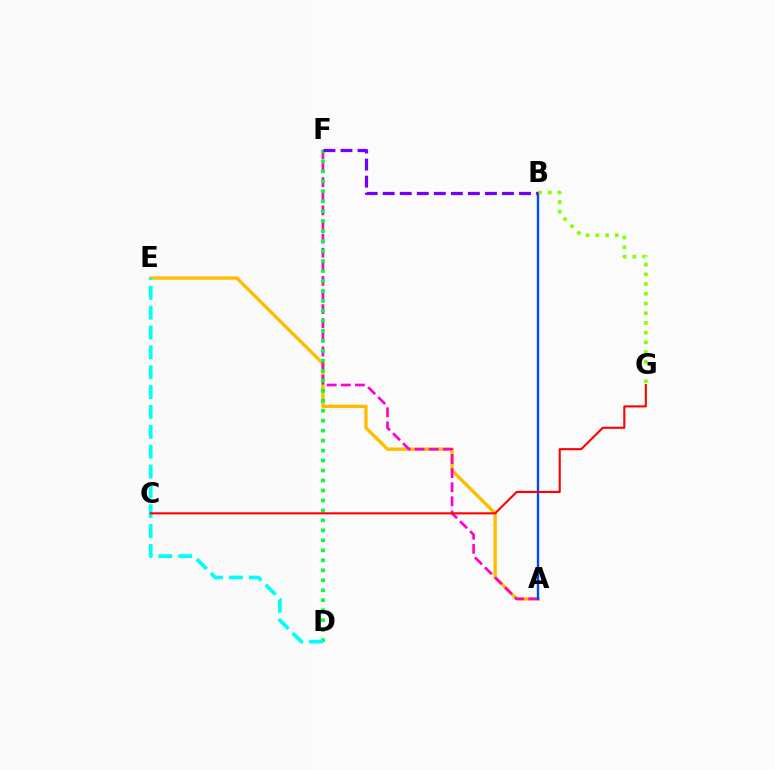{('A', 'E'): [{'color': '#ffbd00', 'line_style': 'solid', 'thickness': 2.43}], ('A', 'F'): [{'color': '#ff00cf', 'line_style': 'dashed', 'thickness': 1.92}], ('A', 'B'): [{'color': '#004bff', 'line_style': 'solid', 'thickness': 1.7}], ('D', 'F'): [{'color': '#00ff39', 'line_style': 'dotted', 'thickness': 2.71}], ('D', 'E'): [{'color': '#00fff6', 'line_style': 'dashed', 'thickness': 2.7}], ('B', 'G'): [{'color': '#84ff00', 'line_style': 'dotted', 'thickness': 2.64}], ('C', 'G'): [{'color': '#ff0000', 'line_style': 'solid', 'thickness': 1.51}], ('B', 'F'): [{'color': '#7200ff', 'line_style': 'dashed', 'thickness': 2.31}]}